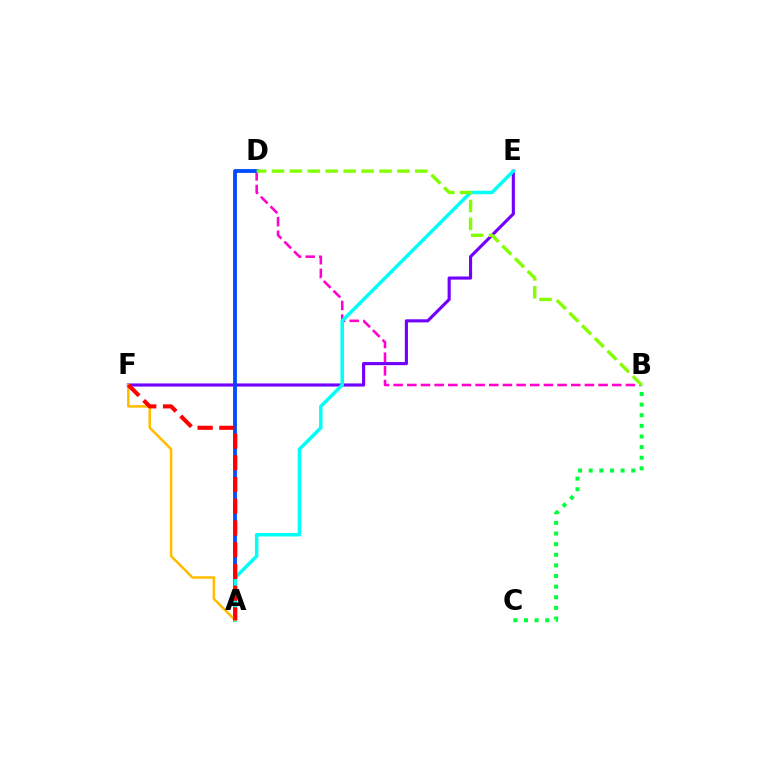{('E', 'F'): [{'color': '#7200ff', 'line_style': 'solid', 'thickness': 2.25}], ('B', 'D'): [{'color': '#ff00cf', 'line_style': 'dashed', 'thickness': 1.86}, {'color': '#84ff00', 'line_style': 'dashed', 'thickness': 2.43}], ('A', 'D'): [{'color': '#004bff', 'line_style': 'solid', 'thickness': 2.74}], ('A', 'E'): [{'color': '#00fff6', 'line_style': 'solid', 'thickness': 2.51}], ('A', 'F'): [{'color': '#ffbd00', 'line_style': 'solid', 'thickness': 1.82}, {'color': '#ff0000', 'line_style': 'dashed', 'thickness': 2.95}], ('B', 'C'): [{'color': '#00ff39', 'line_style': 'dotted', 'thickness': 2.89}]}